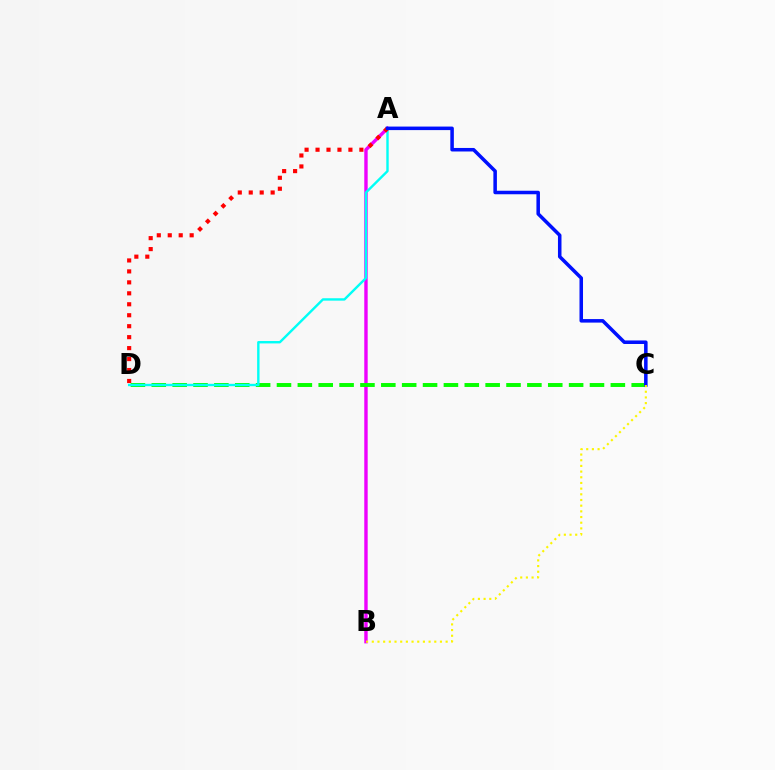{('A', 'B'): [{'color': '#ee00ff', 'line_style': 'solid', 'thickness': 2.45}], ('C', 'D'): [{'color': '#08ff00', 'line_style': 'dashed', 'thickness': 2.83}], ('A', 'D'): [{'color': '#00fff6', 'line_style': 'solid', 'thickness': 1.73}, {'color': '#ff0000', 'line_style': 'dotted', 'thickness': 2.98}], ('A', 'C'): [{'color': '#0010ff', 'line_style': 'solid', 'thickness': 2.54}], ('B', 'C'): [{'color': '#fcf500', 'line_style': 'dotted', 'thickness': 1.54}]}